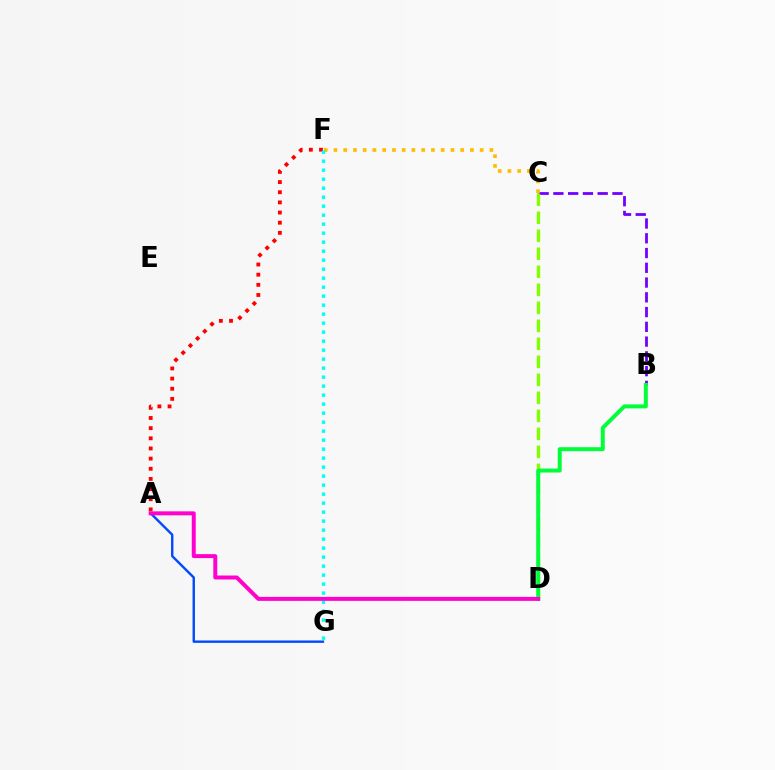{('B', 'C'): [{'color': '#7200ff', 'line_style': 'dashed', 'thickness': 2.01}], ('A', 'F'): [{'color': '#ff0000', 'line_style': 'dotted', 'thickness': 2.76}], ('C', 'F'): [{'color': '#ffbd00', 'line_style': 'dotted', 'thickness': 2.65}], ('C', 'D'): [{'color': '#84ff00', 'line_style': 'dashed', 'thickness': 2.45}], ('B', 'D'): [{'color': '#00ff39', 'line_style': 'solid', 'thickness': 2.85}], ('A', 'G'): [{'color': '#004bff', 'line_style': 'solid', 'thickness': 1.73}], ('F', 'G'): [{'color': '#00fff6', 'line_style': 'dotted', 'thickness': 2.44}], ('A', 'D'): [{'color': '#ff00cf', 'line_style': 'solid', 'thickness': 2.85}]}